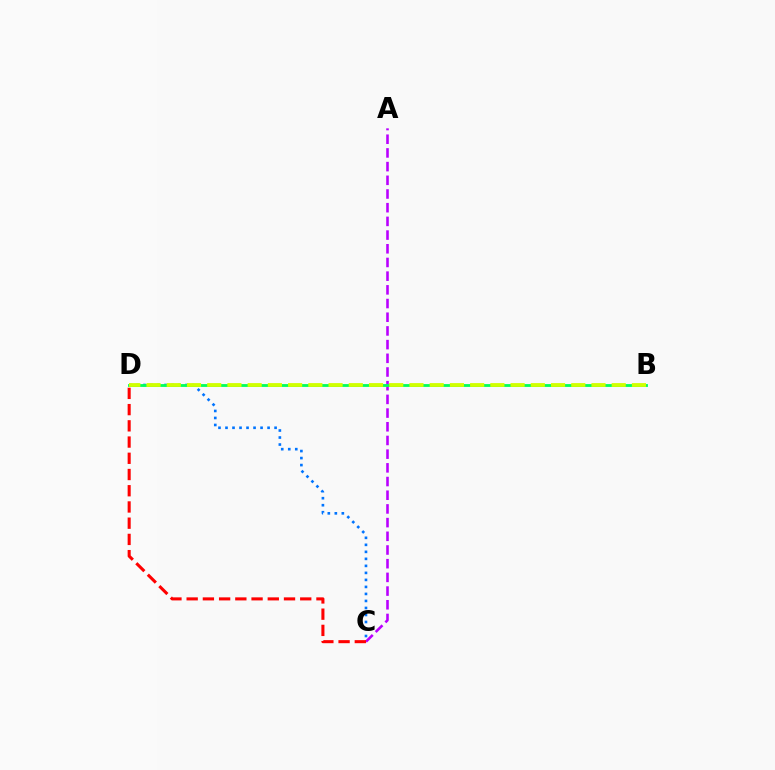{('A', 'C'): [{'color': '#b900ff', 'line_style': 'dashed', 'thickness': 1.86}], ('C', 'D'): [{'color': '#0074ff', 'line_style': 'dotted', 'thickness': 1.91}, {'color': '#ff0000', 'line_style': 'dashed', 'thickness': 2.2}], ('B', 'D'): [{'color': '#00ff5c', 'line_style': 'solid', 'thickness': 2.03}, {'color': '#d1ff00', 'line_style': 'dashed', 'thickness': 2.75}]}